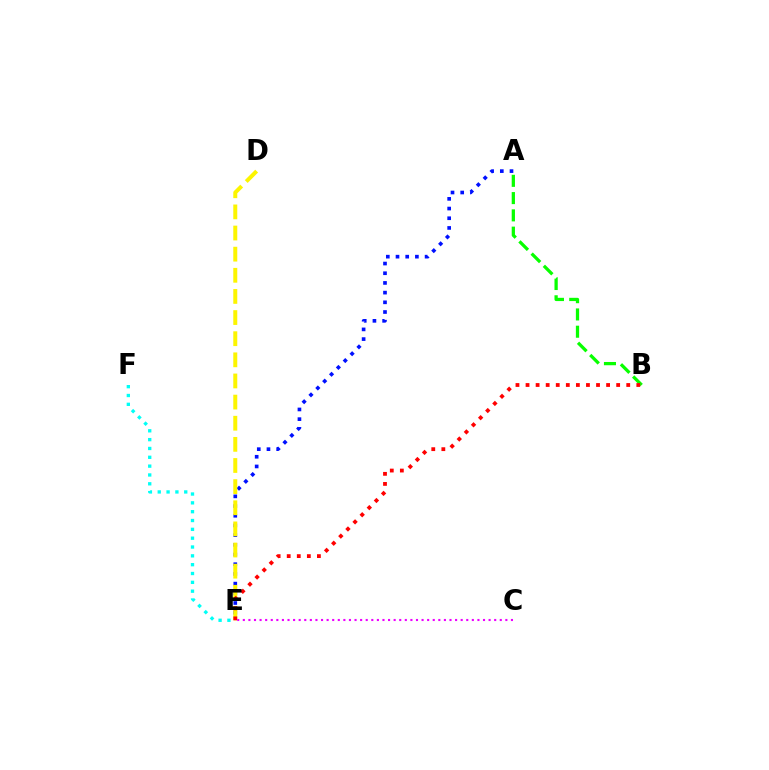{('A', 'E'): [{'color': '#0010ff', 'line_style': 'dotted', 'thickness': 2.63}], ('D', 'E'): [{'color': '#fcf500', 'line_style': 'dashed', 'thickness': 2.87}], ('A', 'B'): [{'color': '#08ff00', 'line_style': 'dashed', 'thickness': 2.35}], ('E', 'F'): [{'color': '#00fff6', 'line_style': 'dotted', 'thickness': 2.4}], ('B', 'E'): [{'color': '#ff0000', 'line_style': 'dotted', 'thickness': 2.74}], ('C', 'E'): [{'color': '#ee00ff', 'line_style': 'dotted', 'thickness': 1.52}]}